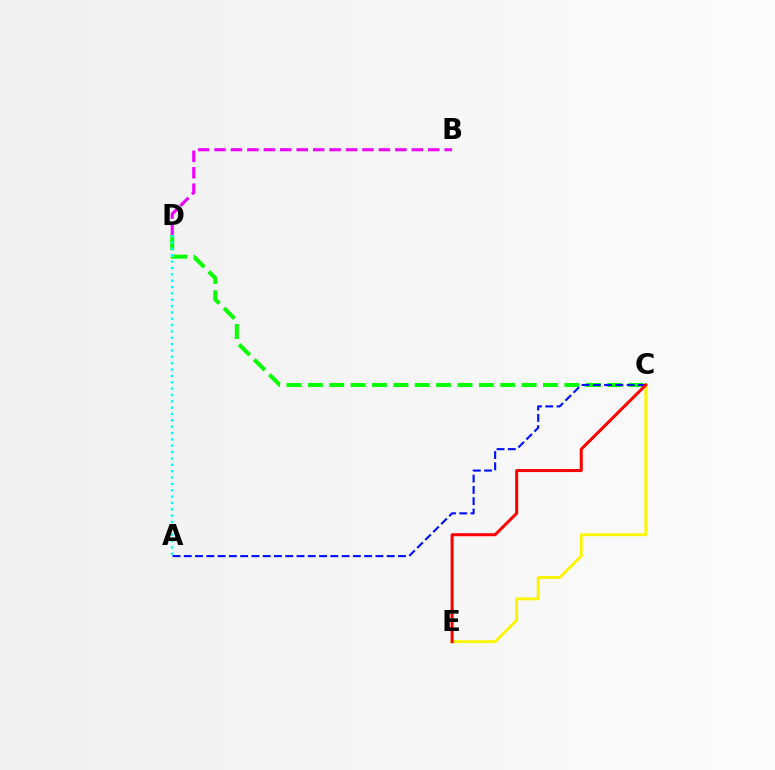{('B', 'D'): [{'color': '#ee00ff', 'line_style': 'dashed', 'thickness': 2.23}], ('C', 'D'): [{'color': '#08ff00', 'line_style': 'dashed', 'thickness': 2.9}], ('C', 'E'): [{'color': '#fcf500', 'line_style': 'solid', 'thickness': 2.08}, {'color': '#ff0000', 'line_style': 'solid', 'thickness': 2.17}], ('A', 'C'): [{'color': '#0010ff', 'line_style': 'dashed', 'thickness': 1.53}], ('A', 'D'): [{'color': '#00fff6', 'line_style': 'dotted', 'thickness': 1.73}]}